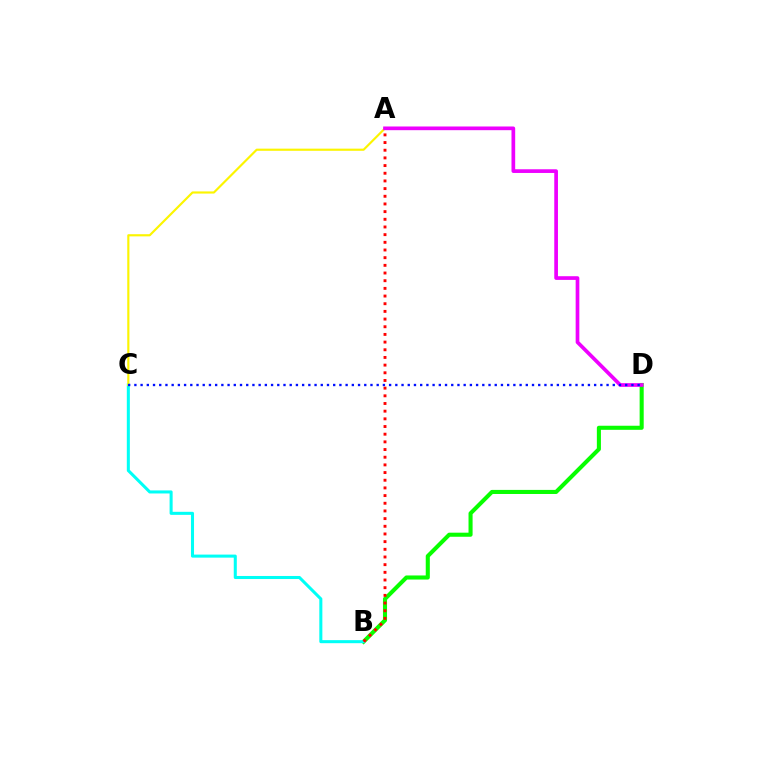{('B', 'D'): [{'color': '#08ff00', 'line_style': 'solid', 'thickness': 2.93}], ('B', 'C'): [{'color': '#00fff6', 'line_style': 'solid', 'thickness': 2.19}], ('A', 'B'): [{'color': '#ff0000', 'line_style': 'dotted', 'thickness': 2.09}], ('A', 'C'): [{'color': '#fcf500', 'line_style': 'solid', 'thickness': 1.55}], ('A', 'D'): [{'color': '#ee00ff', 'line_style': 'solid', 'thickness': 2.66}], ('C', 'D'): [{'color': '#0010ff', 'line_style': 'dotted', 'thickness': 1.69}]}